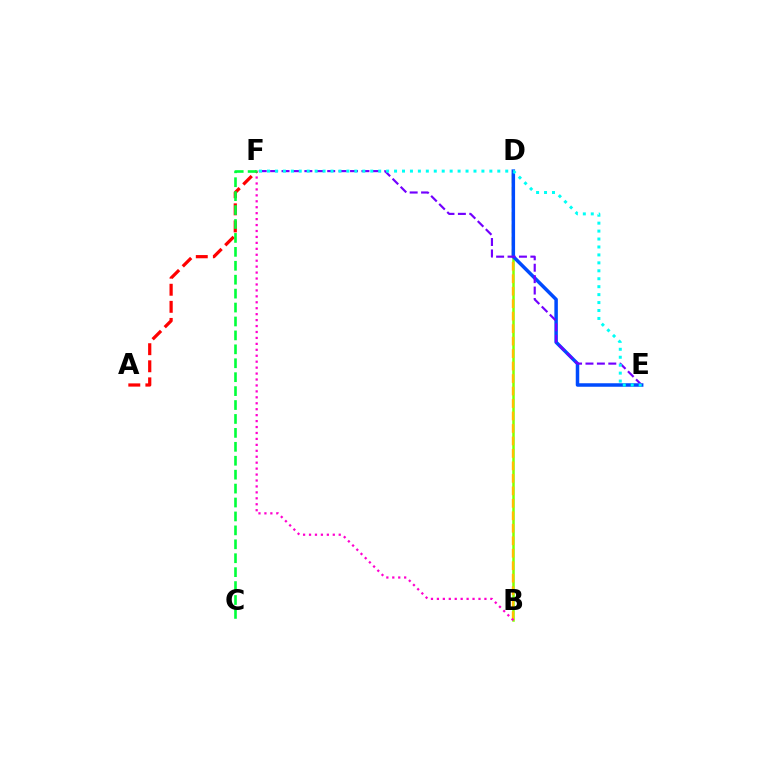{('B', 'D'): [{'color': '#84ff00', 'line_style': 'solid', 'thickness': 1.81}, {'color': '#ffbd00', 'line_style': 'dashed', 'thickness': 1.7}], ('B', 'F'): [{'color': '#ff00cf', 'line_style': 'dotted', 'thickness': 1.61}], ('D', 'E'): [{'color': '#004bff', 'line_style': 'solid', 'thickness': 2.52}], ('A', 'F'): [{'color': '#ff0000', 'line_style': 'dashed', 'thickness': 2.32}], ('E', 'F'): [{'color': '#7200ff', 'line_style': 'dashed', 'thickness': 1.55}, {'color': '#00fff6', 'line_style': 'dotted', 'thickness': 2.16}], ('C', 'F'): [{'color': '#00ff39', 'line_style': 'dashed', 'thickness': 1.89}]}